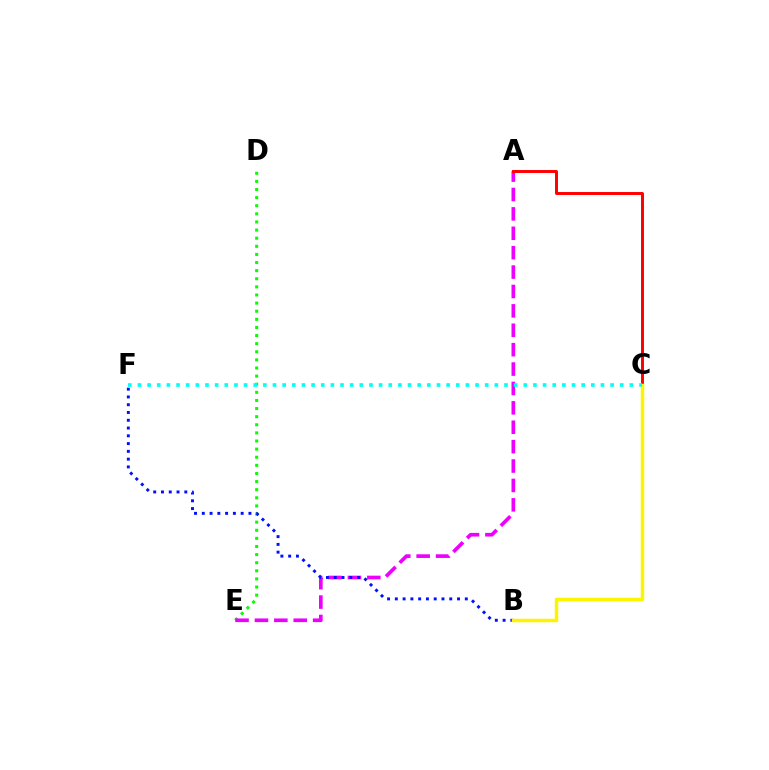{('D', 'E'): [{'color': '#08ff00', 'line_style': 'dotted', 'thickness': 2.2}], ('A', 'E'): [{'color': '#ee00ff', 'line_style': 'dashed', 'thickness': 2.63}], ('A', 'C'): [{'color': '#ff0000', 'line_style': 'solid', 'thickness': 2.12}], ('B', 'F'): [{'color': '#0010ff', 'line_style': 'dotted', 'thickness': 2.11}], ('B', 'C'): [{'color': '#fcf500', 'line_style': 'solid', 'thickness': 2.52}], ('C', 'F'): [{'color': '#00fff6', 'line_style': 'dotted', 'thickness': 2.62}]}